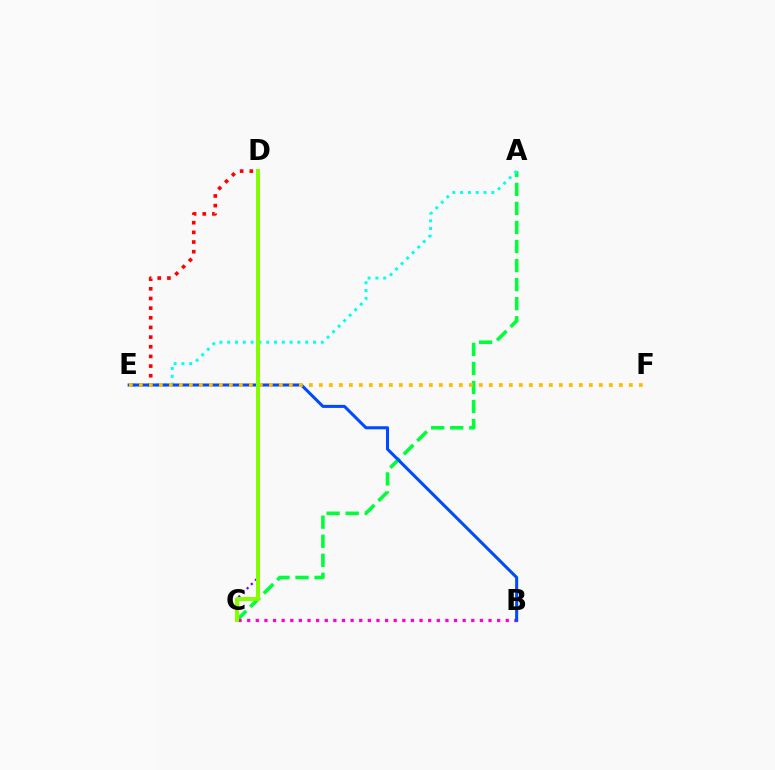{('D', 'E'): [{'color': '#ff0000', 'line_style': 'dotted', 'thickness': 2.62}], ('A', 'C'): [{'color': '#00ff39', 'line_style': 'dashed', 'thickness': 2.59}], ('B', 'C'): [{'color': '#ff00cf', 'line_style': 'dotted', 'thickness': 2.34}], ('A', 'E'): [{'color': '#00fff6', 'line_style': 'dotted', 'thickness': 2.12}], ('C', 'D'): [{'color': '#7200ff', 'line_style': 'dotted', 'thickness': 1.61}, {'color': '#84ff00', 'line_style': 'solid', 'thickness': 2.88}], ('B', 'E'): [{'color': '#004bff', 'line_style': 'solid', 'thickness': 2.2}], ('E', 'F'): [{'color': '#ffbd00', 'line_style': 'dotted', 'thickness': 2.72}]}